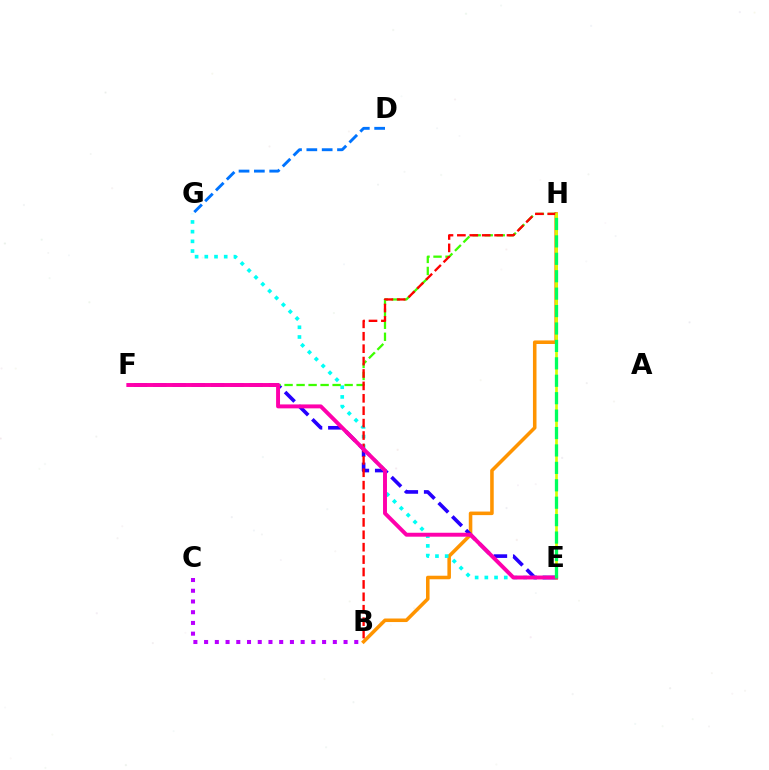{('B', 'C'): [{'color': '#b900ff', 'line_style': 'dotted', 'thickness': 2.91}], ('B', 'H'): [{'color': '#ff9400', 'line_style': 'solid', 'thickness': 2.56}, {'color': '#ff0000', 'line_style': 'dashed', 'thickness': 1.69}], ('E', 'F'): [{'color': '#2500ff', 'line_style': 'dashed', 'thickness': 2.62}, {'color': '#ff00ac', 'line_style': 'solid', 'thickness': 2.83}], ('E', 'G'): [{'color': '#00fff6', 'line_style': 'dotted', 'thickness': 2.64}], ('F', 'H'): [{'color': '#3dff00', 'line_style': 'dashed', 'thickness': 1.63}], ('D', 'G'): [{'color': '#0074ff', 'line_style': 'dashed', 'thickness': 2.08}], ('E', 'H'): [{'color': '#d1ff00', 'line_style': 'solid', 'thickness': 1.93}, {'color': '#00ff5c', 'line_style': 'dashed', 'thickness': 2.37}]}